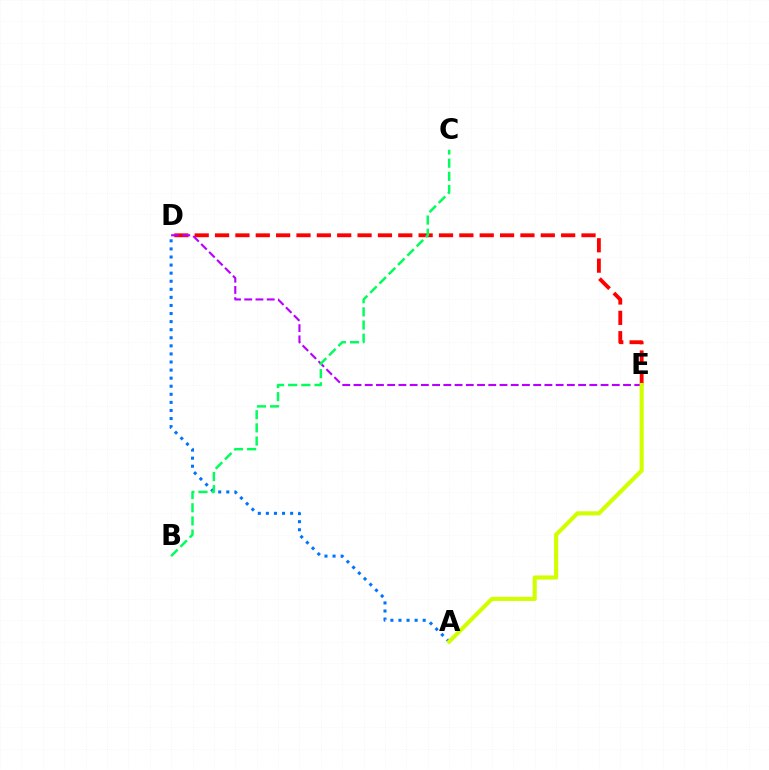{('D', 'E'): [{'color': '#ff0000', 'line_style': 'dashed', 'thickness': 2.77}, {'color': '#b900ff', 'line_style': 'dashed', 'thickness': 1.53}], ('A', 'D'): [{'color': '#0074ff', 'line_style': 'dotted', 'thickness': 2.19}], ('A', 'E'): [{'color': '#d1ff00', 'line_style': 'solid', 'thickness': 2.96}], ('B', 'C'): [{'color': '#00ff5c', 'line_style': 'dashed', 'thickness': 1.79}]}